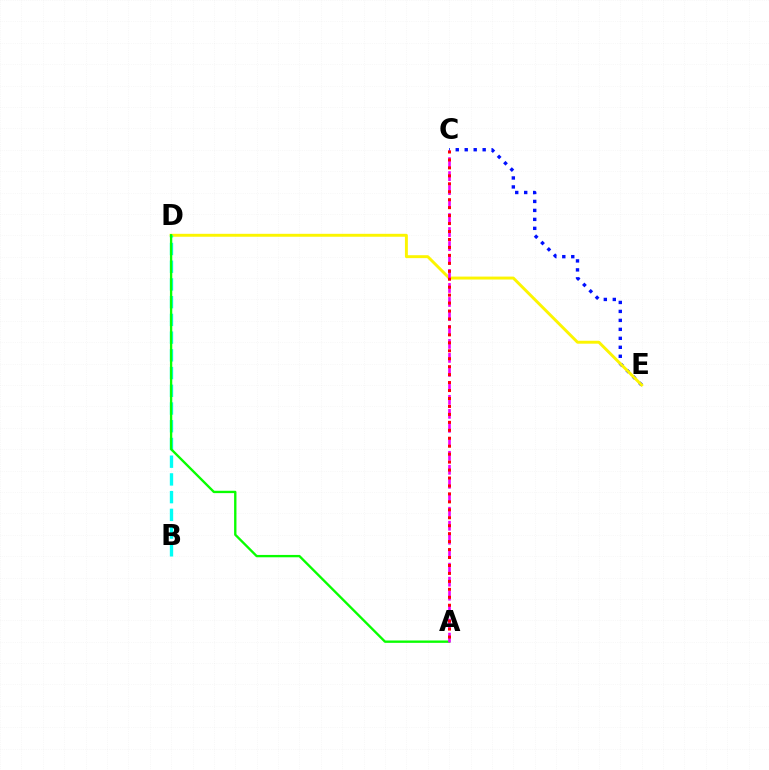{('C', 'E'): [{'color': '#0010ff', 'line_style': 'dotted', 'thickness': 2.44}], ('D', 'E'): [{'color': '#fcf500', 'line_style': 'solid', 'thickness': 2.11}], ('B', 'D'): [{'color': '#00fff6', 'line_style': 'dashed', 'thickness': 2.41}], ('A', 'D'): [{'color': '#08ff00', 'line_style': 'solid', 'thickness': 1.69}], ('A', 'C'): [{'color': '#ee00ff', 'line_style': 'dashed', 'thickness': 1.9}, {'color': '#ff0000', 'line_style': 'dotted', 'thickness': 2.16}]}